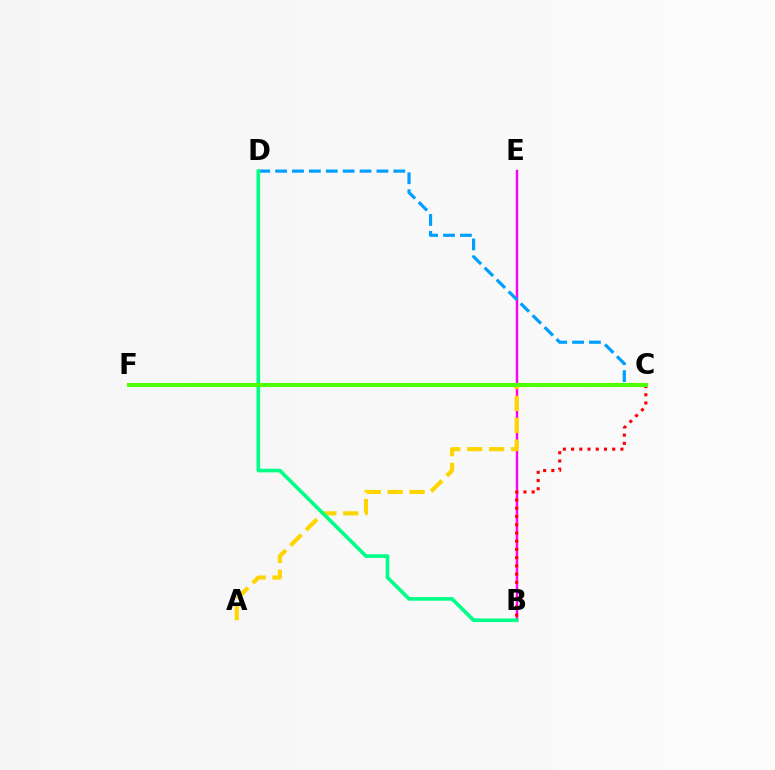{('B', 'E'): [{'color': '#ff00ed', 'line_style': 'solid', 'thickness': 1.75}], ('C', 'D'): [{'color': '#009eff', 'line_style': 'dashed', 'thickness': 2.29}], ('A', 'C'): [{'color': '#ffd500', 'line_style': 'dashed', 'thickness': 2.98}], ('C', 'F'): [{'color': '#3700ff', 'line_style': 'dotted', 'thickness': 1.64}, {'color': '#4fff00', 'line_style': 'solid', 'thickness': 2.91}], ('B', 'D'): [{'color': '#00ff86', 'line_style': 'solid', 'thickness': 2.62}], ('B', 'C'): [{'color': '#ff0000', 'line_style': 'dotted', 'thickness': 2.23}]}